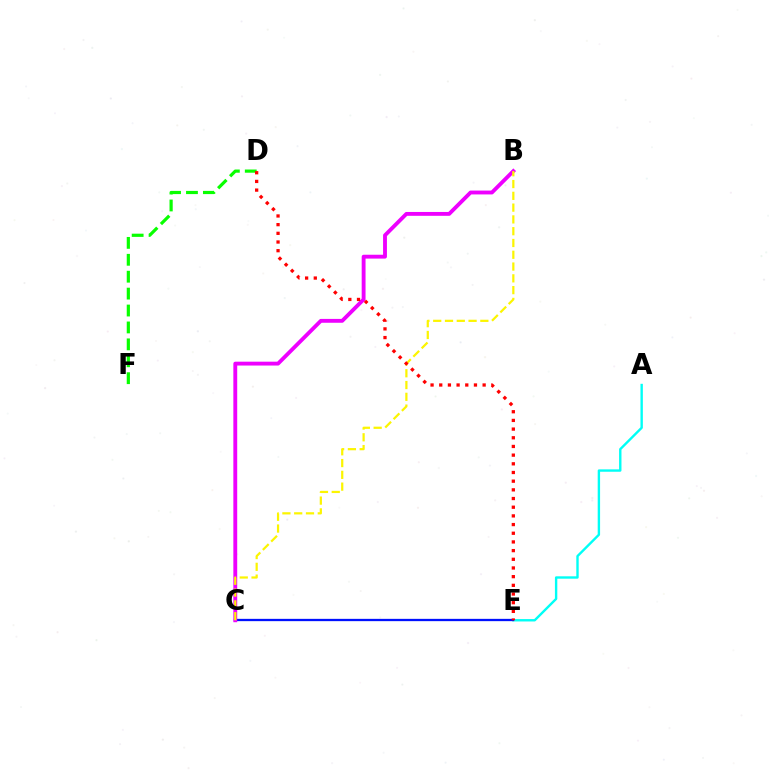{('A', 'E'): [{'color': '#00fff6', 'line_style': 'solid', 'thickness': 1.72}], ('C', 'E'): [{'color': '#0010ff', 'line_style': 'solid', 'thickness': 1.66}], ('B', 'C'): [{'color': '#ee00ff', 'line_style': 'solid', 'thickness': 2.78}, {'color': '#fcf500', 'line_style': 'dashed', 'thickness': 1.6}], ('D', 'F'): [{'color': '#08ff00', 'line_style': 'dashed', 'thickness': 2.3}], ('D', 'E'): [{'color': '#ff0000', 'line_style': 'dotted', 'thickness': 2.36}]}